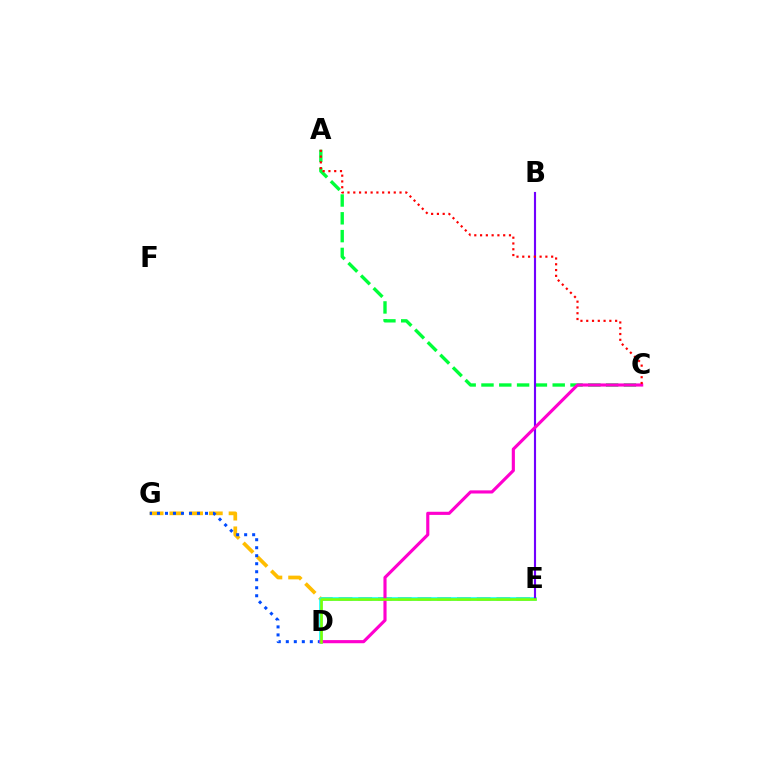{('A', 'C'): [{'color': '#00ff39', 'line_style': 'dashed', 'thickness': 2.42}, {'color': '#ff0000', 'line_style': 'dotted', 'thickness': 1.57}], ('E', 'G'): [{'color': '#ffbd00', 'line_style': 'dashed', 'thickness': 2.68}], ('D', 'G'): [{'color': '#004bff', 'line_style': 'dotted', 'thickness': 2.17}], ('D', 'E'): [{'color': '#00fff6', 'line_style': 'solid', 'thickness': 2.52}, {'color': '#84ff00', 'line_style': 'solid', 'thickness': 1.83}], ('B', 'E'): [{'color': '#7200ff', 'line_style': 'solid', 'thickness': 1.54}], ('C', 'D'): [{'color': '#ff00cf', 'line_style': 'solid', 'thickness': 2.26}]}